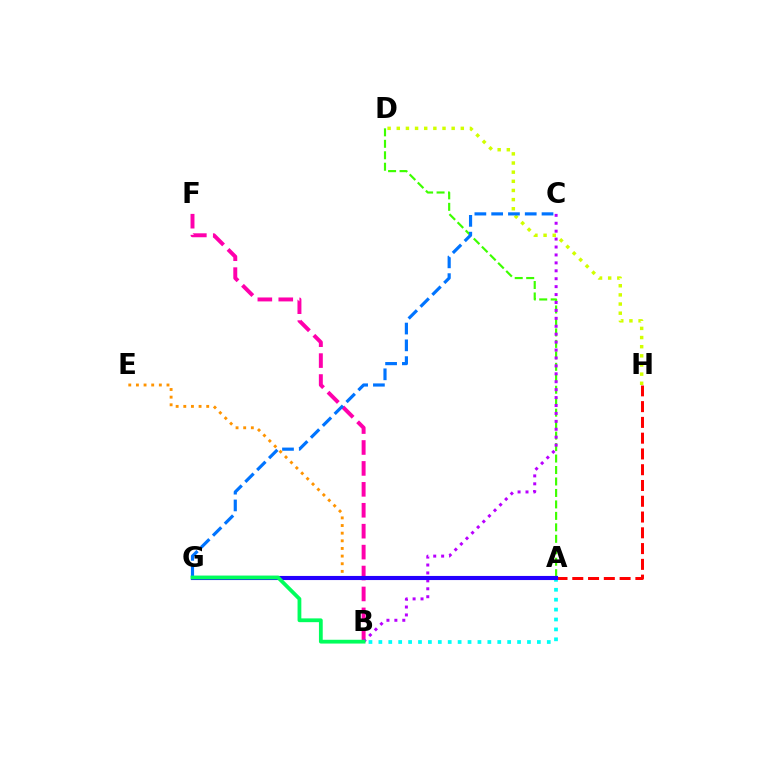{('A', 'D'): [{'color': '#3dff00', 'line_style': 'dashed', 'thickness': 1.56}], ('B', 'F'): [{'color': '#ff00ac', 'line_style': 'dashed', 'thickness': 2.84}], ('B', 'C'): [{'color': '#b900ff', 'line_style': 'dotted', 'thickness': 2.15}], ('A', 'H'): [{'color': '#ff0000', 'line_style': 'dashed', 'thickness': 2.14}], ('D', 'H'): [{'color': '#d1ff00', 'line_style': 'dotted', 'thickness': 2.49}], ('A', 'E'): [{'color': '#ff9400', 'line_style': 'dotted', 'thickness': 2.08}], ('A', 'B'): [{'color': '#00fff6', 'line_style': 'dotted', 'thickness': 2.69}], ('A', 'G'): [{'color': '#2500ff', 'line_style': 'solid', 'thickness': 2.96}], ('C', 'G'): [{'color': '#0074ff', 'line_style': 'dashed', 'thickness': 2.28}], ('B', 'G'): [{'color': '#00ff5c', 'line_style': 'solid', 'thickness': 2.72}]}